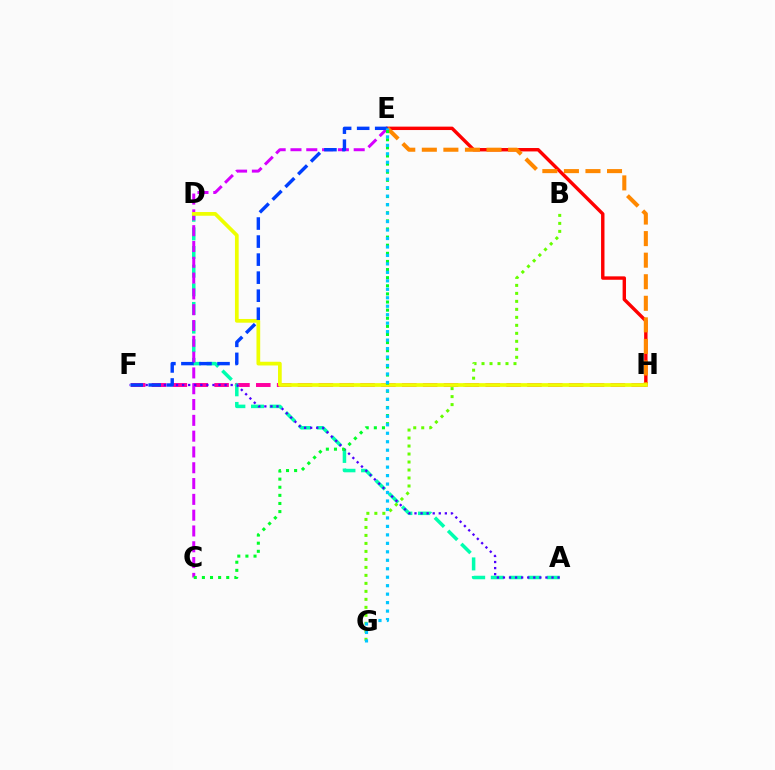{('F', 'H'): [{'color': '#ff00a0', 'line_style': 'dashed', 'thickness': 2.83}], ('E', 'H'): [{'color': '#ff0000', 'line_style': 'solid', 'thickness': 2.46}, {'color': '#ff8800', 'line_style': 'dashed', 'thickness': 2.93}], ('A', 'D'): [{'color': '#00ffaf', 'line_style': 'dashed', 'thickness': 2.53}], ('C', 'E'): [{'color': '#d600ff', 'line_style': 'dashed', 'thickness': 2.15}, {'color': '#00ff27', 'line_style': 'dotted', 'thickness': 2.2}], ('B', 'G'): [{'color': '#66ff00', 'line_style': 'dotted', 'thickness': 2.17}], ('A', 'F'): [{'color': '#4f00ff', 'line_style': 'dotted', 'thickness': 1.65}], ('D', 'H'): [{'color': '#eeff00', 'line_style': 'solid', 'thickness': 2.68}], ('E', 'F'): [{'color': '#003fff', 'line_style': 'dashed', 'thickness': 2.45}], ('E', 'G'): [{'color': '#00c7ff', 'line_style': 'dotted', 'thickness': 2.3}]}